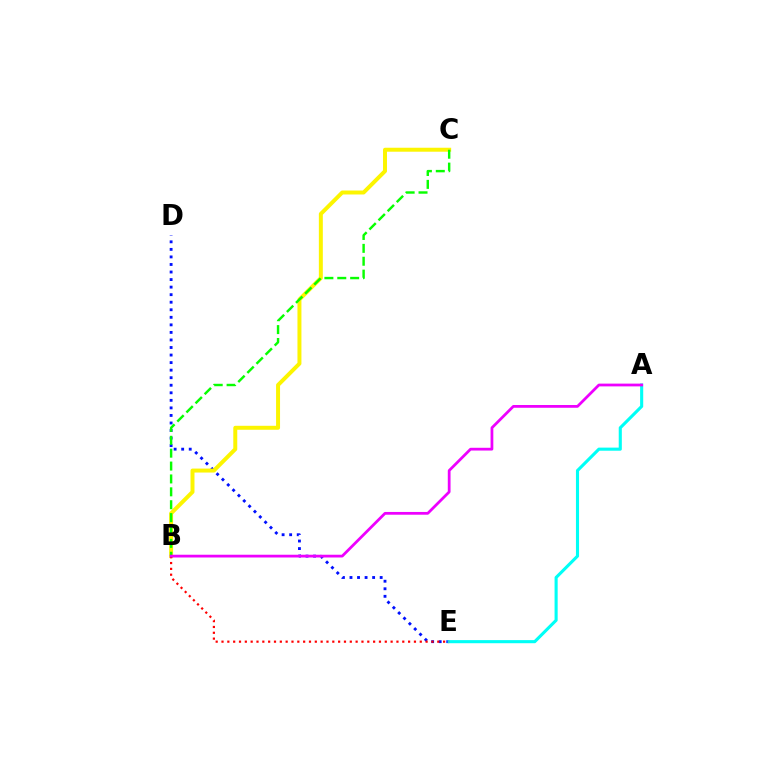{('D', 'E'): [{'color': '#0010ff', 'line_style': 'dotted', 'thickness': 2.05}], ('A', 'E'): [{'color': '#00fff6', 'line_style': 'solid', 'thickness': 2.23}], ('B', 'C'): [{'color': '#fcf500', 'line_style': 'solid', 'thickness': 2.85}, {'color': '#08ff00', 'line_style': 'dashed', 'thickness': 1.75}], ('B', 'E'): [{'color': '#ff0000', 'line_style': 'dotted', 'thickness': 1.58}], ('A', 'B'): [{'color': '#ee00ff', 'line_style': 'solid', 'thickness': 1.99}]}